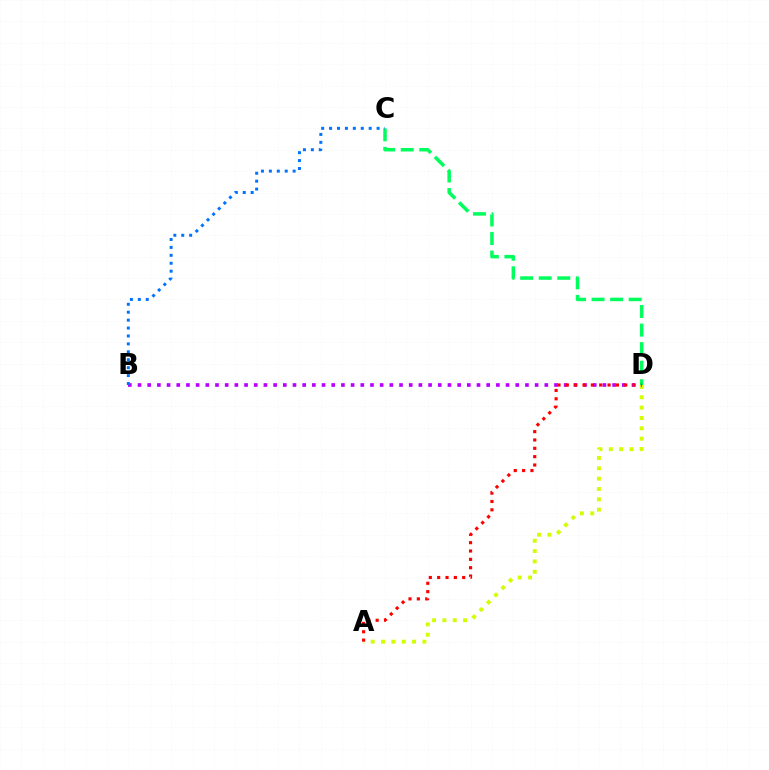{('A', 'D'): [{'color': '#d1ff00', 'line_style': 'dotted', 'thickness': 2.81}, {'color': '#ff0000', 'line_style': 'dotted', 'thickness': 2.27}], ('B', 'D'): [{'color': '#b900ff', 'line_style': 'dotted', 'thickness': 2.63}], ('C', 'D'): [{'color': '#00ff5c', 'line_style': 'dashed', 'thickness': 2.52}], ('B', 'C'): [{'color': '#0074ff', 'line_style': 'dotted', 'thickness': 2.15}]}